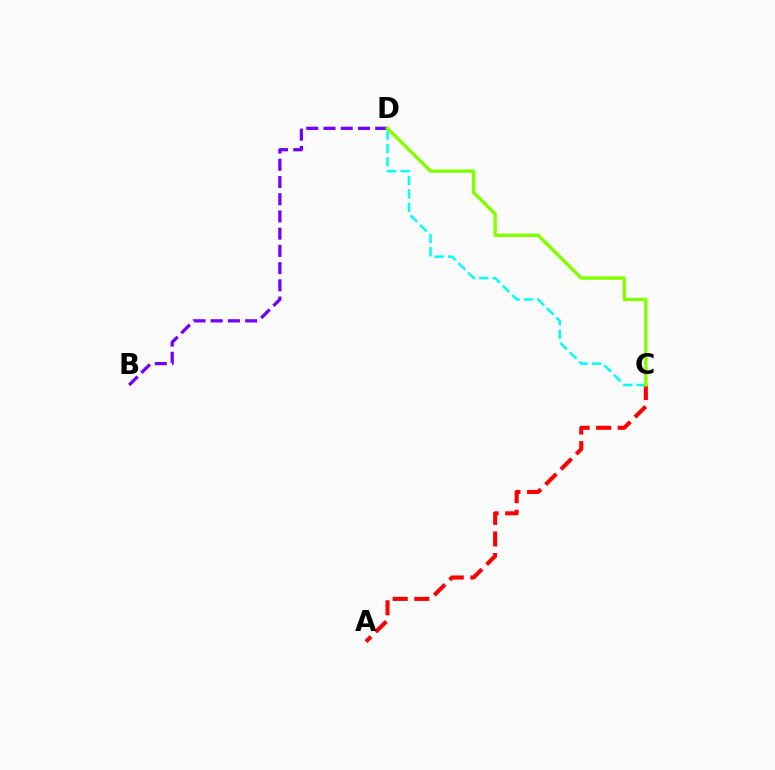{('C', 'D'): [{'color': '#00fff6', 'line_style': 'dashed', 'thickness': 1.82}, {'color': '#84ff00', 'line_style': 'solid', 'thickness': 2.47}], ('A', 'C'): [{'color': '#ff0000', 'line_style': 'dashed', 'thickness': 2.94}], ('B', 'D'): [{'color': '#7200ff', 'line_style': 'dashed', 'thickness': 2.34}]}